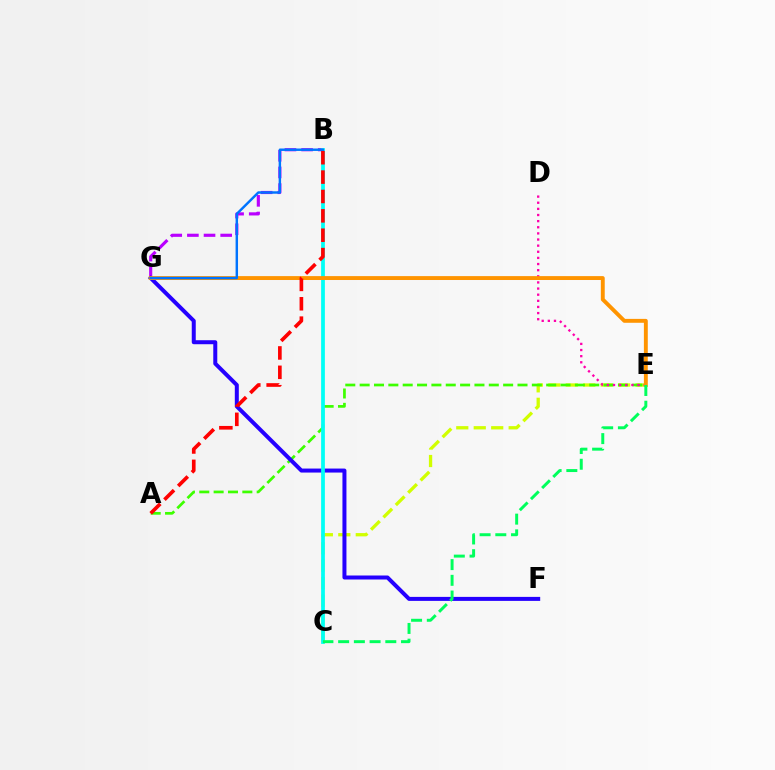{('C', 'E'): [{'color': '#d1ff00', 'line_style': 'dashed', 'thickness': 2.37}, {'color': '#00ff5c', 'line_style': 'dashed', 'thickness': 2.14}], ('A', 'E'): [{'color': '#3dff00', 'line_style': 'dashed', 'thickness': 1.95}], ('B', 'G'): [{'color': '#b900ff', 'line_style': 'dashed', 'thickness': 2.26}, {'color': '#0074ff', 'line_style': 'solid', 'thickness': 1.76}], ('D', 'E'): [{'color': '#ff00ac', 'line_style': 'dotted', 'thickness': 1.67}], ('F', 'G'): [{'color': '#2500ff', 'line_style': 'solid', 'thickness': 2.88}], ('B', 'C'): [{'color': '#00fff6', 'line_style': 'solid', 'thickness': 2.7}], ('E', 'G'): [{'color': '#ff9400', 'line_style': 'solid', 'thickness': 2.8}], ('A', 'B'): [{'color': '#ff0000', 'line_style': 'dashed', 'thickness': 2.63}]}